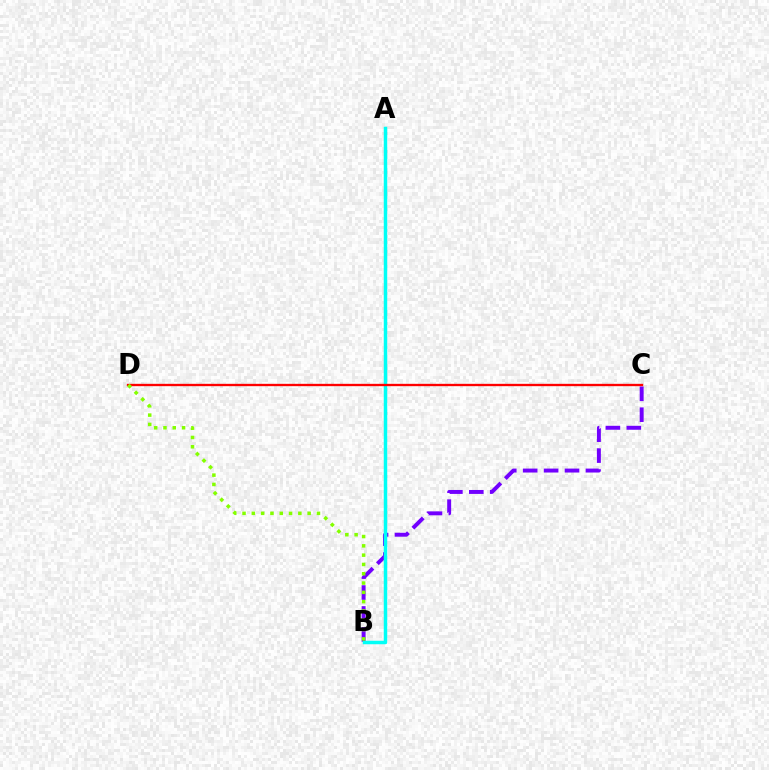{('B', 'C'): [{'color': '#7200ff', 'line_style': 'dashed', 'thickness': 2.84}], ('A', 'B'): [{'color': '#00fff6', 'line_style': 'solid', 'thickness': 2.5}], ('C', 'D'): [{'color': '#ff0000', 'line_style': 'solid', 'thickness': 1.68}], ('B', 'D'): [{'color': '#84ff00', 'line_style': 'dotted', 'thickness': 2.53}]}